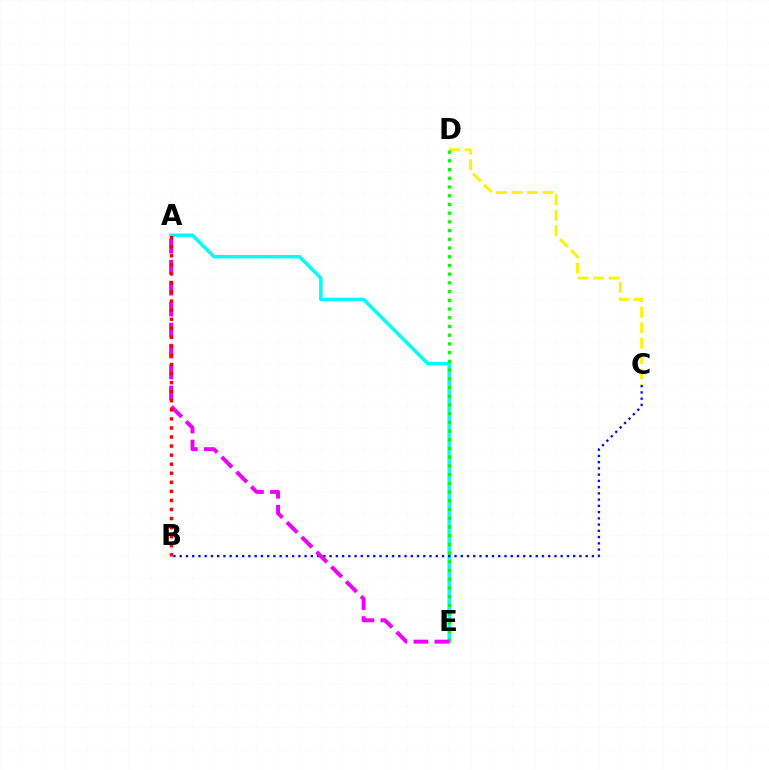{('C', 'D'): [{'color': '#fcf500', 'line_style': 'dashed', 'thickness': 2.1}], ('A', 'E'): [{'color': '#00fff6', 'line_style': 'solid', 'thickness': 2.49}, {'color': '#ee00ff', 'line_style': 'dashed', 'thickness': 2.85}], ('D', 'E'): [{'color': '#08ff00', 'line_style': 'dotted', 'thickness': 2.37}], ('B', 'C'): [{'color': '#0010ff', 'line_style': 'dotted', 'thickness': 1.7}], ('A', 'B'): [{'color': '#ff0000', 'line_style': 'dotted', 'thickness': 2.46}]}